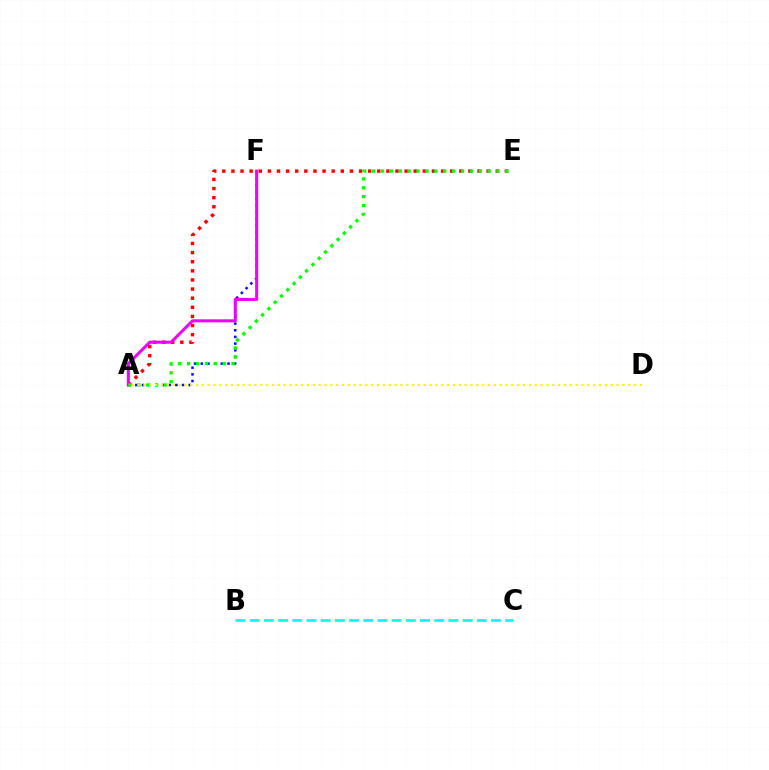{('A', 'F'): [{'color': '#0010ff', 'line_style': 'dotted', 'thickness': 1.82}, {'color': '#ee00ff', 'line_style': 'solid', 'thickness': 2.19}], ('A', 'E'): [{'color': '#ff0000', 'line_style': 'dotted', 'thickness': 2.48}, {'color': '#08ff00', 'line_style': 'dotted', 'thickness': 2.42}], ('B', 'C'): [{'color': '#00fff6', 'line_style': 'dashed', 'thickness': 1.93}], ('A', 'D'): [{'color': '#fcf500', 'line_style': 'dotted', 'thickness': 1.59}]}